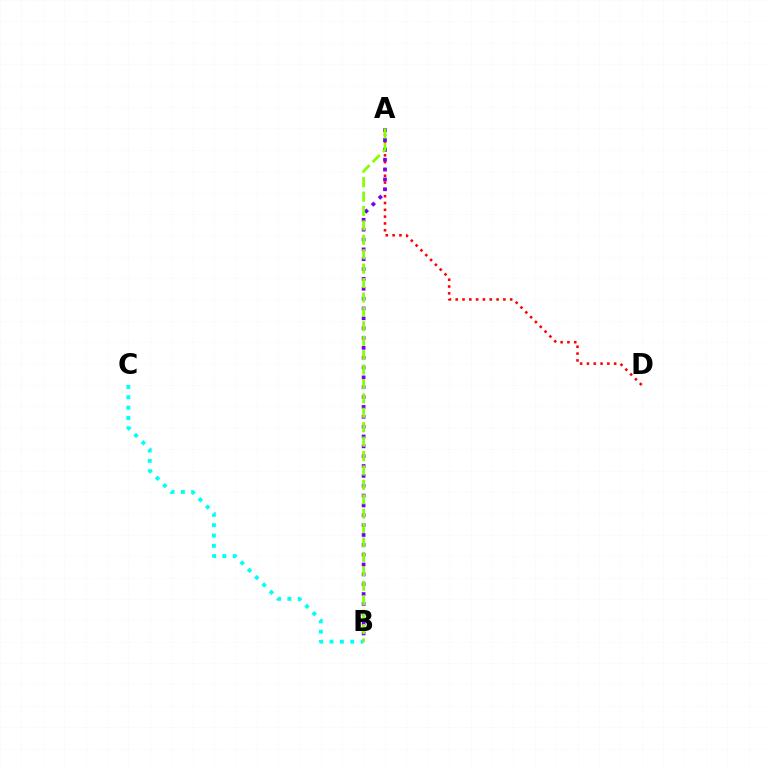{('A', 'D'): [{'color': '#ff0000', 'line_style': 'dotted', 'thickness': 1.85}], ('B', 'C'): [{'color': '#00fff6', 'line_style': 'dotted', 'thickness': 2.81}], ('A', 'B'): [{'color': '#7200ff', 'line_style': 'dotted', 'thickness': 2.68}, {'color': '#84ff00', 'line_style': 'dashed', 'thickness': 1.96}]}